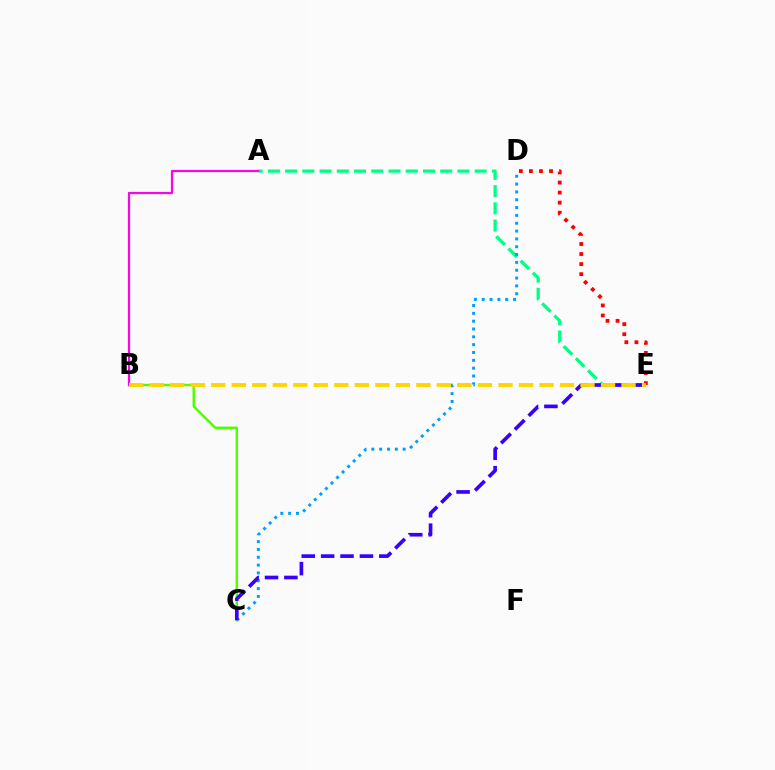{('A', 'E'): [{'color': '#00ff86', 'line_style': 'dashed', 'thickness': 2.34}], ('C', 'D'): [{'color': '#009eff', 'line_style': 'dotted', 'thickness': 2.13}], ('D', 'E'): [{'color': '#ff0000', 'line_style': 'dotted', 'thickness': 2.73}], ('B', 'C'): [{'color': '#4fff00', 'line_style': 'solid', 'thickness': 1.74}], ('C', 'E'): [{'color': '#3700ff', 'line_style': 'dashed', 'thickness': 2.63}], ('A', 'B'): [{'color': '#ff00ed', 'line_style': 'solid', 'thickness': 1.59}], ('B', 'E'): [{'color': '#ffd500', 'line_style': 'dashed', 'thickness': 2.79}]}